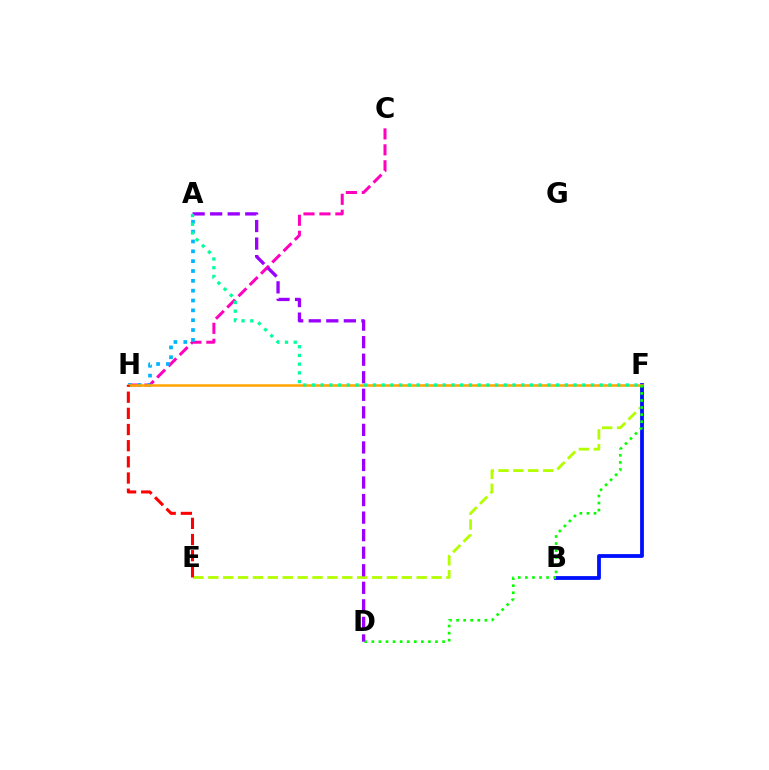{('E', 'F'): [{'color': '#b3ff00', 'line_style': 'dashed', 'thickness': 2.02}], ('C', 'H'): [{'color': '#ff00bd', 'line_style': 'dashed', 'thickness': 2.17}], ('A', 'H'): [{'color': '#00b5ff', 'line_style': 'dotted', 'thickness': 2.67}], ('B', 'F'): [{'color': '#0010ff', 'line_style': 'solid', 'thickness': 2.73}], ('F', 'H'): [{'color': '#ffa500', 'line_style': 'solid', 'thickness': 1.81}], ('D', 'F'): [{'color': '#08ff00', 'line_style': 'dotted', 'thickness': 1.92}], ('A', 'D'): [{'color': '#9b00ff', 'line_style': 'dashed', 'thickness': 2.38}], ('A', 'F'): [{'color': '#00ff9d', 'line_style': 'dotted', 'thickness': 2.37}], ('E', 'H'): [{'color': '#ff0000', 'line_style': 'dashed', 'thickness': 2.2}]}